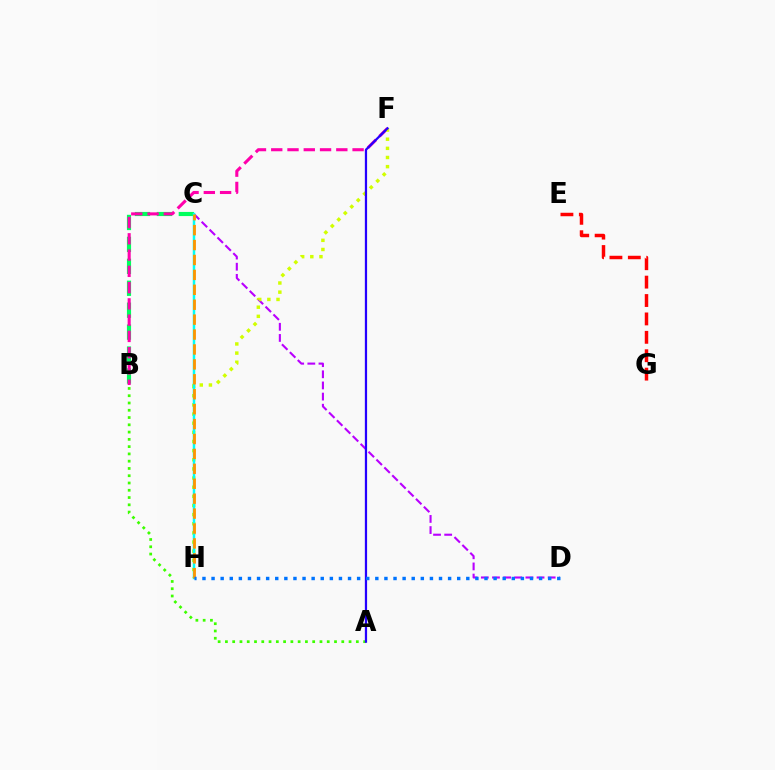{('B', 'C'): [{'color': '#00ff5c', 'line_style': 'dashed', 'thickness': 2.98}], ('A', 'B'): [{'color': '#3dff00', 'line_style': 'dotted', 'thickness': 1.98}], ('C', 'D'): [{'color': '#b900ff', 'line_style': 'dashed', 'thickness': 1.51}], ('B', 'F'): [{'color': '#ff00ac', 'line_style': 'dashed', 'thickness': 2.21}], ('F', 'H'): [{'color': '#d1ff00', 'line_style': 'dotted', 'thickness': 2.48}], ('A', 'F'): [{'color': '#2500ff', 'line_style': 'solid', 'thickness': 1.61}], ('C', 'H'): [{'color': '#00fff6', 'line_style': 'solid', 'thickness': 1.8}, {'color': '#ff9400', 'line_style': 'dashed', 'thickness': 2.03}], ('E', 'G'): [{'color': '#ff0000', 'line_style': 'dashed', 'thickness': 2.5}], ('D', 'H'): [{'color': '#0074ff', 'line_style': 'dotted', 'thickness': 2.47}]}